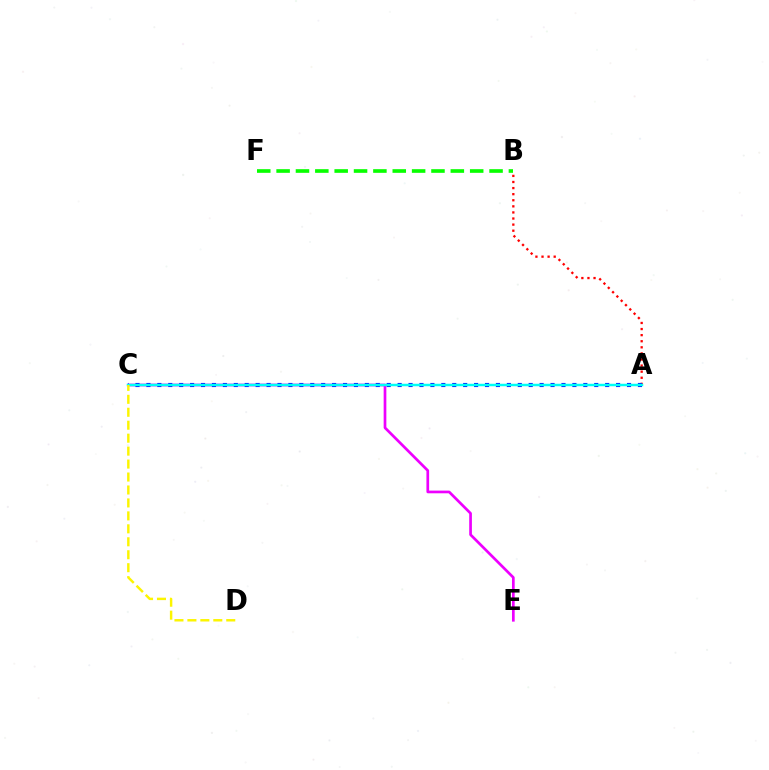{('A', 'B'): [{'color': '#ff0000', 'line_style': 'dotted', 'thickness': 1.65}], ('C', 'E'): [{'color': '#ee00ff', 'line_style': 'solid', 'thickness': 1.94}], ('A', 'C'): [{'color': '#0010ff', 'line_style': 'dotted', 'thickness': 2.97}, {'color': '#00fff6', 'line_style': 'solid', 'thickness': 1.78}], ('B', 'F'): [{'color': '#08ff00', 'line_style': 'dashed', 'thickness': 2.63}], ('C', 'D'): [{'color': '#fcf500', 'line_style': 'dashed', 'thickness': 1.76}]}